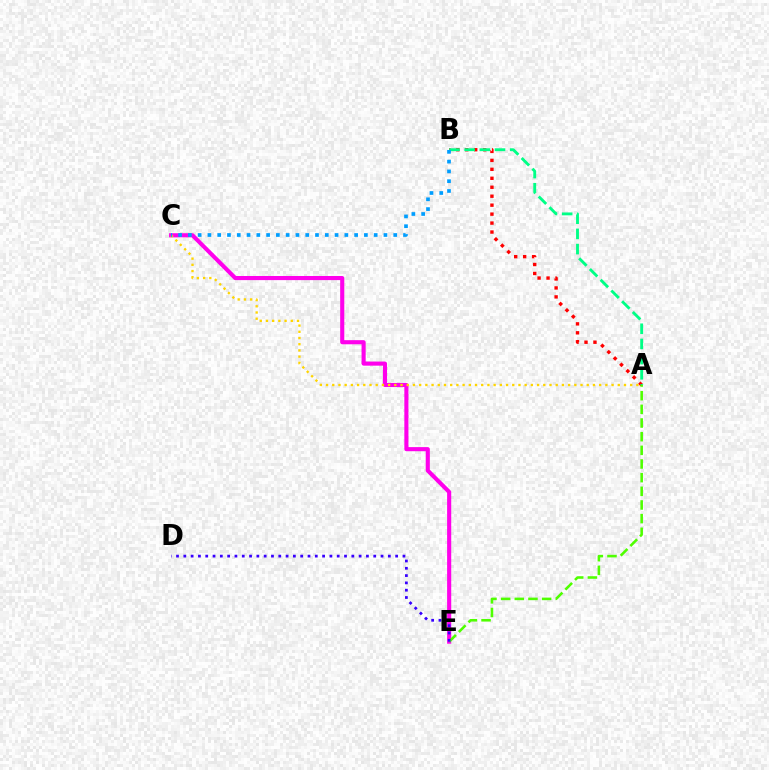{('A', 'B'): [{'color': '#ff0000', 'line_style': 'dotted', 'thickness': 2.43}, {'color': '#00ff86', 'line_style': 'dashed', 'thickness': 2.06}], ('C', 'E'): [{'color': '#ff00ed', 'line_style': 'solid', 'thickness': 2.96}], ('A', 'E'): [{'color': '#4fff00', 'line_style': 'dashed', 'thickness': 1.86}], ('A', 'C'): [{'color': '#ffd500', 'line_style': 'dotted', 'thickness': 1.69}], ('D', 'E'): [{'color': '#3700ff', 'line_style': 'dotted', 'thickness': 1.98}], ('B', 'C'): [{'color': '#009eff', 'line_style': 'dotted', 'thickness': 2.66}]}